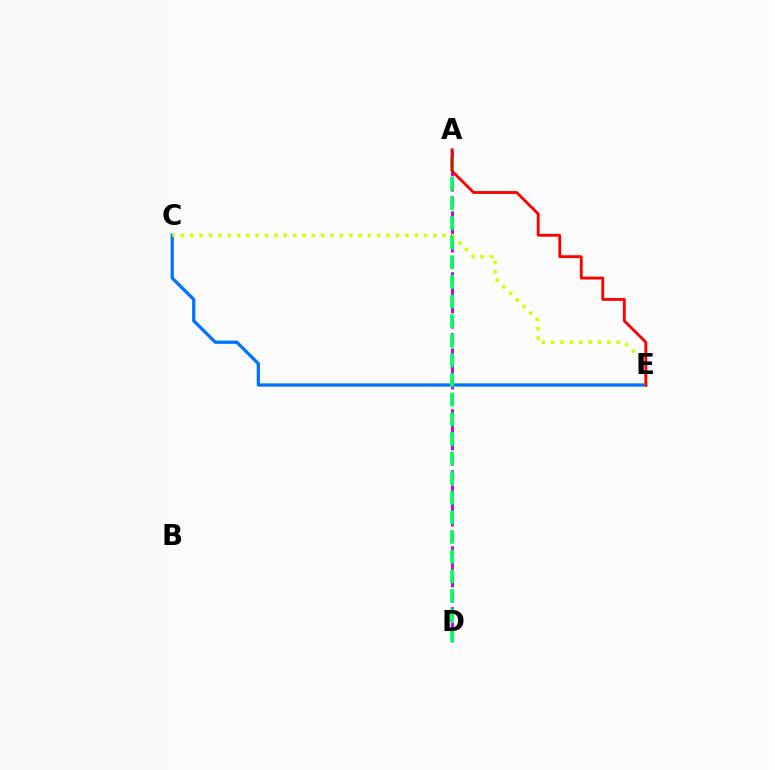{('A', 'D'): [{'color': '#b900ff', 'line_style': 'dashed', 'thickness': 2.07}, {'color': '#00ff5c', 'line_style': 'dashed', 'thickness': 2.67}], ('C', 'E'): [{'color': '#0074ff', 'line_style': 'solid', 'thickness': 2.35}, {'color': '#d1ff00', 'line_style': 'dotted', 'thickness': 2.54}], ('A', 'E'): [{'color': '#ff0000', 'line_style': 'solid', 'thickness': 2.05}]}